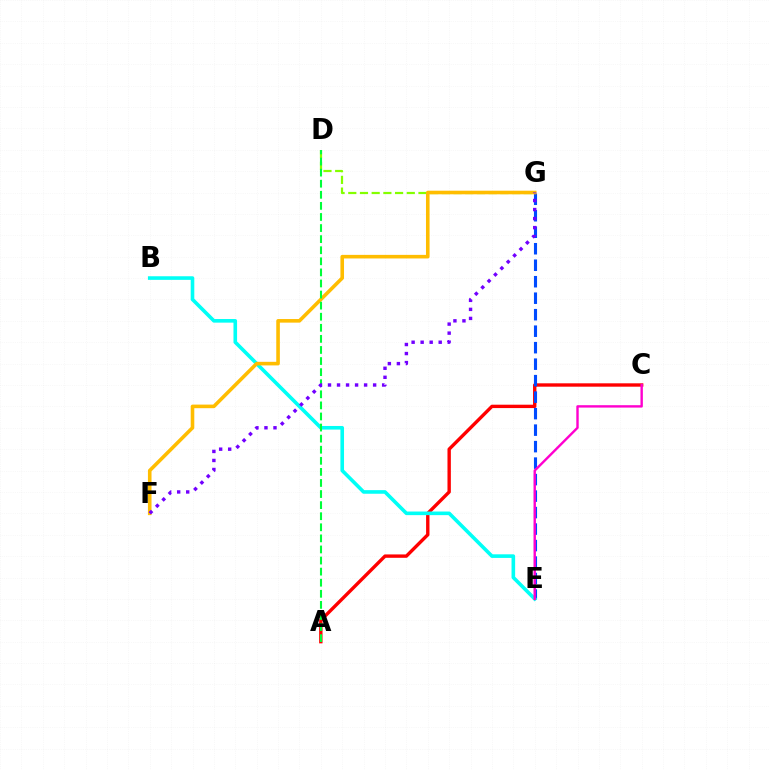{('A', 'C'): [{'color': '#ff0000', 'line_style': 'solid', 'thickness': 2.43}], ('E', 'G'): [{'color': '#004bff', 'line_style': 'dashed', 'thickness': 2.24}], ('D', 'G'): [{'color': '#84ff00', 'line_style': 'dashed', 'thickness': 1.59}], ('B', 'E'): [{'color': '#00fff6', 'line_style': 'solid', 'thickness': 2.6}], ('F', 'G'): [{'color': '#ffbd00', 'line_style': 'solid', 'thickness': 2.59}, {'color': '#7200ff', 'line_style': 'dotted', 'thickness': 2.45}], ('A', 'D'): [{'color': '#00ff39', 'line_style': 'dashed', 'thickness': 1.51}], ('C', 'E'): [{'color': '#ff00cf', 'line_style': 'solid', 'thickness': 1.72}]}